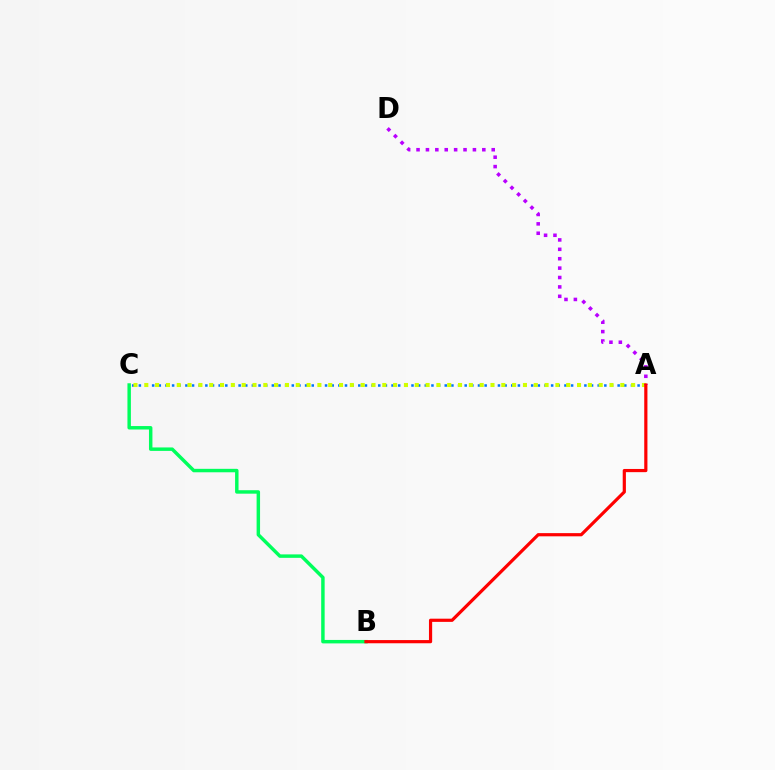{('B', 'C'): [{'color': '#00ff5c', 'line_style': 'solid', 'thickness': 2.49}], ('A', 'C'): [{'color': '#0074ff', 'line_style': 'dotted', 'thickness': 1.81}, {'color': '#d1ff00', 'line_style': 'dotted', 'thickness': 2.94}], ('A', 'D'): [{'color': '#b900ff', 'line_style': 'dotted', 'thickness': 2.55}], ('A', 'B'): [{'color': '#ff0000', 'line_style': 'solid', 'thickness': 2.3}]}